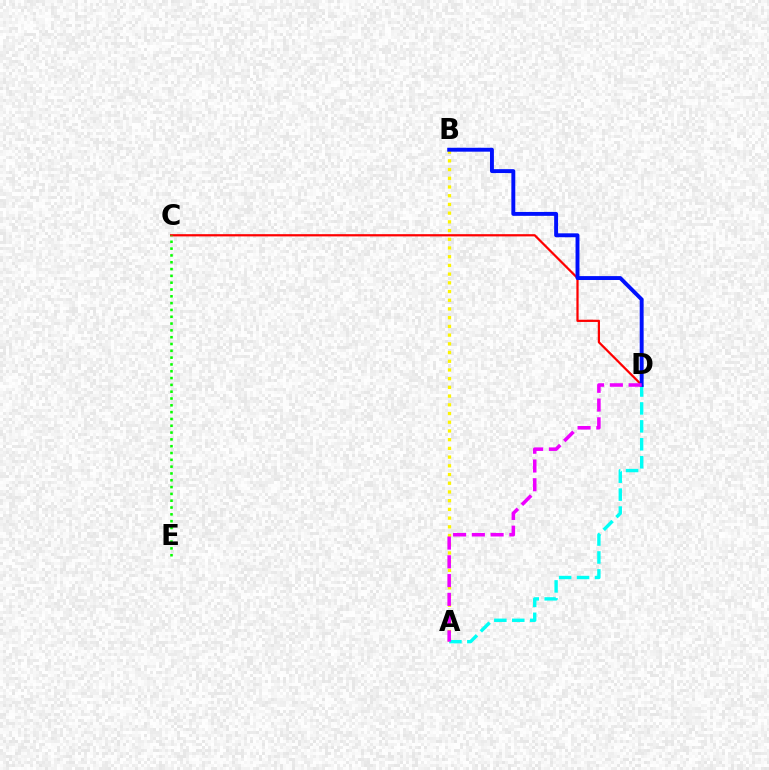{('C', 'D'): [{'color': '#ff0000', 'line_style': 'solid', 'thickness': 1.61}], ('A', 'B'): [{'color': '#fcf500', 'line_style': 'dotted', 'thickness': 2.37}], ('C', 'E'): [{'color': '#08ff00', 'line_style': 'dotted', 'thickness': 1.85}], ('A', 'D'): [{'color': '#00fff6', 'line_style': 'dashed', 'thickness': 2.44}, {'color': '#ee00ff', 'line_style': 'dashed', 'thickness': 2.55}], ('B', 'D'): [{'color': '#0010ff', 'line_style': 'solid', 'thickness': 2.81}]}